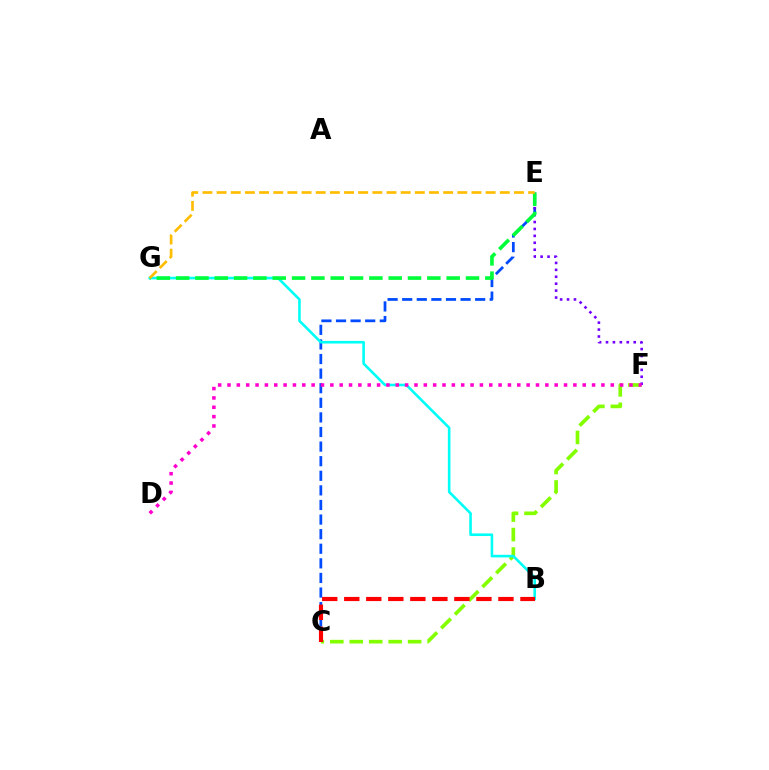{('C', 'E'): [{'color': '#004bff', 'line_style': 'dashed', 'thickness': 1.98}], ('C', 'F'): [{'color': '#84ff00', 'line_style': 'dashed', 'thickness': 2.64}], ('E', 'F'): [{'color': '#7200ff', 'line_style': 'dotted', 'thickness': 1.88}], ('B', 'G'): [{'color': '#00fff6', 'line_style': 'solid', 'thickness': 1.87}], ('E', 'G'): [{'color': '#00ff39', 'line_style': 'dashed', 'thickness': 2.63}, {'color': '#ffbd00', 'line_style': 'dashed', 'thickness': 1.92}], ('D', 'F'): [{'color': '#ff00cf', 'line_style': 'dotted', 'thickness': 2.54}], ('B', 'C'): [{'color': '#ff0000', 'line_style': 'dashed', 'thickness': 2.99}]}